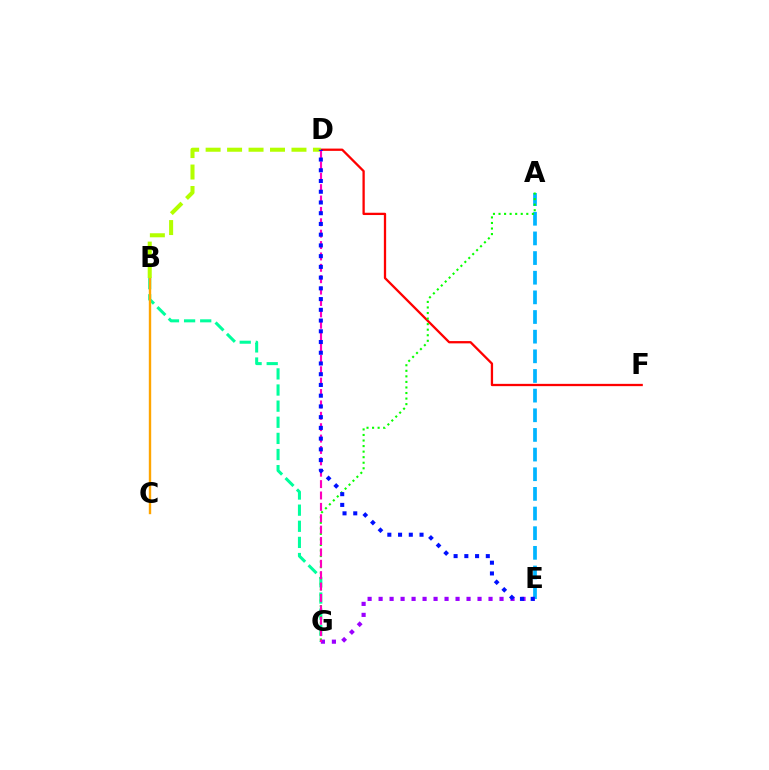{('B', 'G'): [{'color': '#00ff9d', 'line_style': 'dashed', 'thickness': 2.19}], ('A', 'E'): [{'color': '#00b5ff', 'line_style': 'dashed', 'thickness': 2.67}], ('D', 'F'): [{'color': '#ff0000', 'line_style': 'solid', 'thickness': 1.65}], ('E', 'G'): [{'color': '#9b00ff', 'line_style': 'dotted', 'thickness': 2.99}], ('A', 'G'): [{'color': '#08ff00', 'line_style': 'dotted', 'thickness': 1.51}], ('B', 'C'): [{'color': '#ffa500', 'line_style': 'solid', 'thickness': 1.72}], ('B', 'D'): [{'color': '#b3ff00', 'line_style': 'dashed', 'thickness': 2.92}], ('D', 'G'): [{'color': '#ff00bd', 'line_style': 'dashed', 'thickness': 1.55}], ('D', 'E'): [{'color': '#0010ff', 'line_style': 'dotted', 'thickness': 2.92}]}